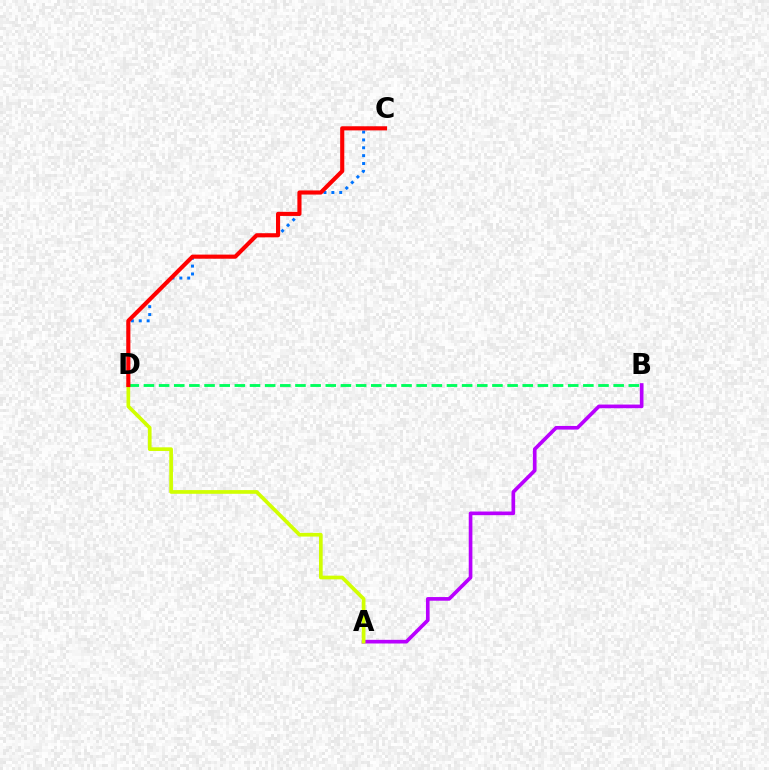{('A', 'B'): [{'color': '#b900ff', 'line_style': 'solid', 'thickness': 2.63}], ('C', 'D'): [{'color': '#0074ff', 'line_style': 'dotted', 'thickness': 2.14}, {'color': '#ff0000', 'line_style': 'solid', 'thickness': 2.97}], ('A', 'D'): [{'color': '#d1ff00', 'line_style': 'solid', 'thickness': 2.66}], ('B', 'D'): [{'color': '#00ff5c', 'line_style': 'dashed', 'thickness': 2.06}]}